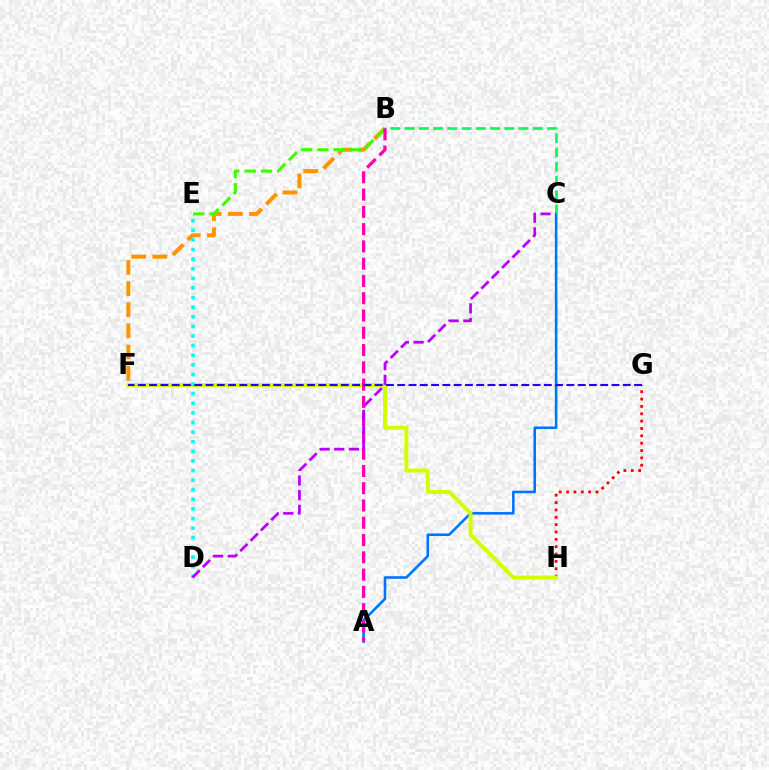{('G', 'H'): [{'color': '#ff0000', 'line_style': 'dotted', 'thickness': 2.0}], ('A', 'C'): [{'color': '#0074ff', 'line_style': 'solid', 'thickness': 1.86}], ('F', 'H'): [{'color': '#d1ff00', 'line_style': 'solid', 'thickness': 2.88}], ('D', 'E'): [{'color': '#00fff6', 'line_style': 'dotted', 'thickness': 2.61}], ('B', 'F'): [{'color': '#ff9400', 'line_style': 'dashed', 'thickness': 2.87}], ('B', 'C'): [{'color': '#00ff5c', 'line_style': 'dashed', 'thickness': 1.94}], ('B', 'E'): [{'color': '#3dff00', 'line_style': 'dashed', 'thickness': 2.22}], ('A', 'B'): [{'color': '#ff00ac', 'line_style': 'dashed', 'thickness': 2.35}], ('C', 'D'): [{'color': '#b900ff', 'line_style': 'dashed', 'thickness': 1.99}], ('F', 'G'): [{'color': '#2500ff', 'line_style': 'dashed', 'thickness': 1.53}]}